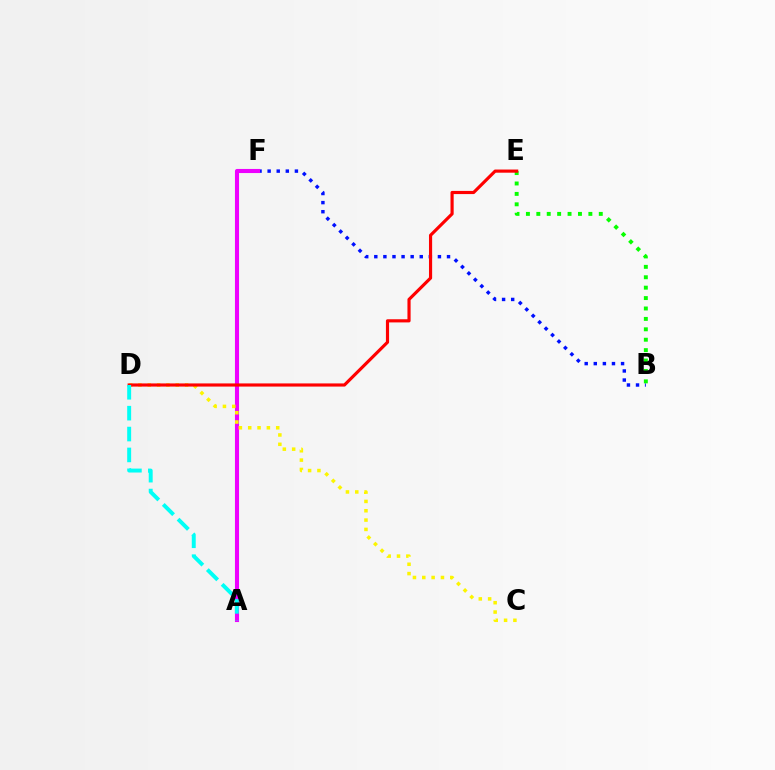{('B', 'F'): [{'color': '#0010ff', 'line_style': 'dotted', 'thickness': 2.47}], ('B', 'E'): [{'color': '#08ff00', 'line_style': 'dotted', 'thickness': 2.83}], ('A', 'F'): [{'color': '#ee00ff', 'line_style': 'solid', 'thickness': 2.95}], ('C', 'D'): [{'color': '#fcf500', 'line_style': 'dotted', 'thickness': 2.54}], ('D', 'E'): [{'color': '#ff0000', 'line_style': 'solid', 'thickness': 2.27}], ('A', 'D'): [{'color': '#00fff6', 'line_style': 'dashed', 'thickness': 2.84}]}